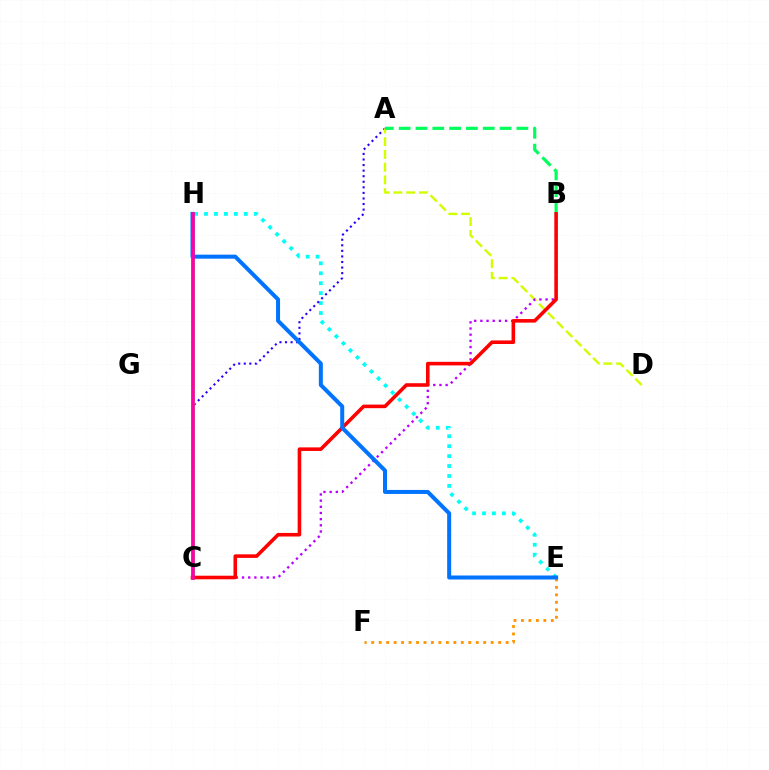{('E', 'H'): [{'color': '#00fff6', 'line_style': 'dotted', 'thickness': 2.7}, {'color': '#0074ff', 'line_style': 'solid', 'thickness': 2.89}], ('A', 'C'): [{'color': '#2500ff', 'line_style': 'dotted', 'thickness': 1.51}], ('A', 'D'): [{'color': '#d1ff00', 'line_style': 'dashed', 'thickness': 1.73}], ('C', 'H'): [{'color': '#3dff00', 'line_style': 'solid', 'thickness': 2.75}, {'color': '#ff00ac', 'line_style': 'solid', 'thickness': 2.6}], ('A', 'B'): [{'color': '#00ff5c', 'line_style': 'dashed', 'thickness': 2.28}], ('B', 'C'): [{'color': '#b900ff', 'line_style': 'dotted', 'thickness': 1.68}, {'color': '#ff0000', 'line_style': 'solid', 'thickness': 2.57}], ('E', 'F'): [{'color': '#ff9400', 'line_style': 'dotted', 'thickness': 2.03}]}